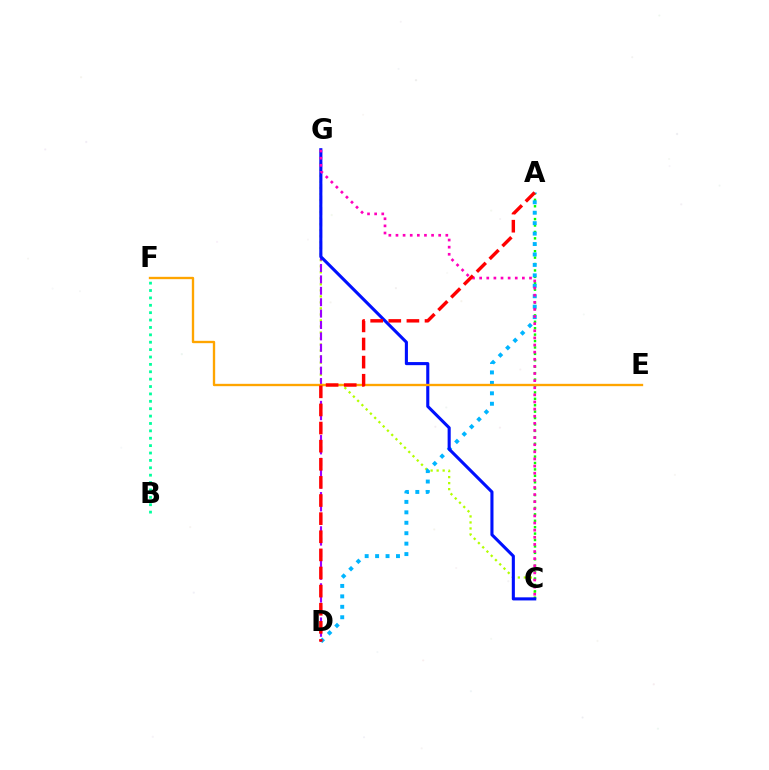{('C', 'G'): [{'color': '#b3ff00', 'line_style': 'dotted', 'thickness': 1.64}, {'color': '#0010ff', 'line_style': 'solid', 'thickness': 2.23}, {'color': '#ff00bd', 'line_style': 'dotted', 'thickness': 1.93}], ('A', 'C'): [{'color': '#08ff00', 'line_style': 'dotted', 'thickness': 1.74}], ('D', 'G'): [{'color': '#9b00ff', 'line_style': 'dashed', 'thickness': 1.55}], ('A', 'D'): [{'color': '#00b5ff', 'line_style': 'dotted', 'thickness': 2.84}, {'color': '#ff0000', 'line_style': 'dashed', 'thickness': 2.46}], ('B', 'F'): [{'color': '#00ff9d', 'line_style': 'dotted', 'thickness': 2.01}], ('E', 'F'): [{'color': '#ffa500', 'line_style': 'solid', 'thickness': 1.69}]}